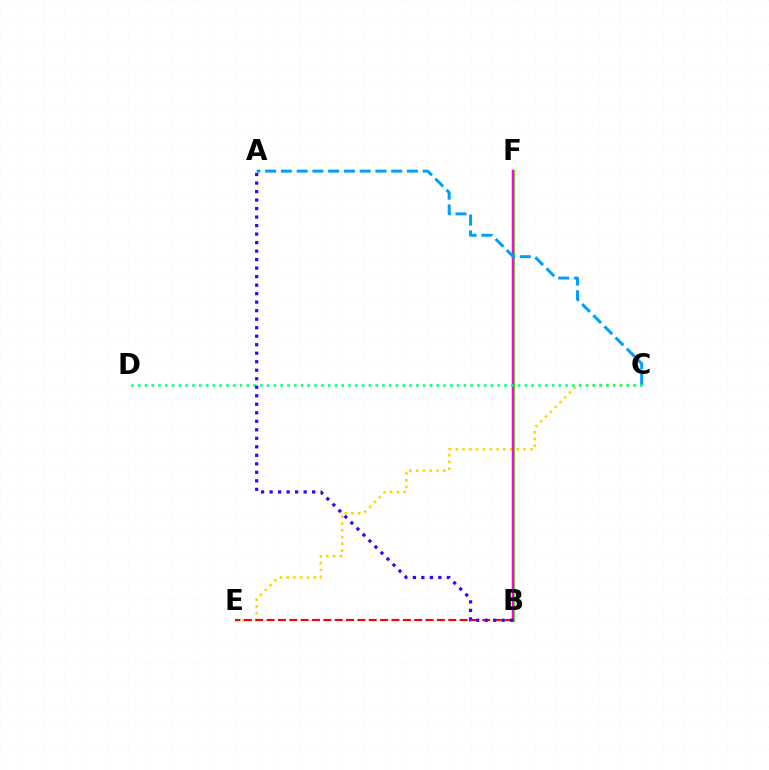{('C', 'E'): [{'color': '#ffd500', 'line_style': 'dotted', 'thickness': 1.84}], ('B', 'F'): [{'color': '#4fff00', 'line_style': 'solid', 'thickness': 2.28}, {'color': '#ff00ed', 'line_style': 'solid', 'thickness': 1.75}], ('A', 'C'): [{'color': '#009eff', 'line_style': 'dashed', 'thickness': 2.14}], ('C', 'D'): [{'color': '#00ff86', 'line_style': 'dotted', 'thickness': 1.84}], ('B', 'E'): [{'color': '#ff0000', 'line_style': 'dashed', 'thickness': 1.54}], ('A', 'B'): [{'color': '#3700ff', 'line_style': 'dotted', 'thickness': 2.31}]}